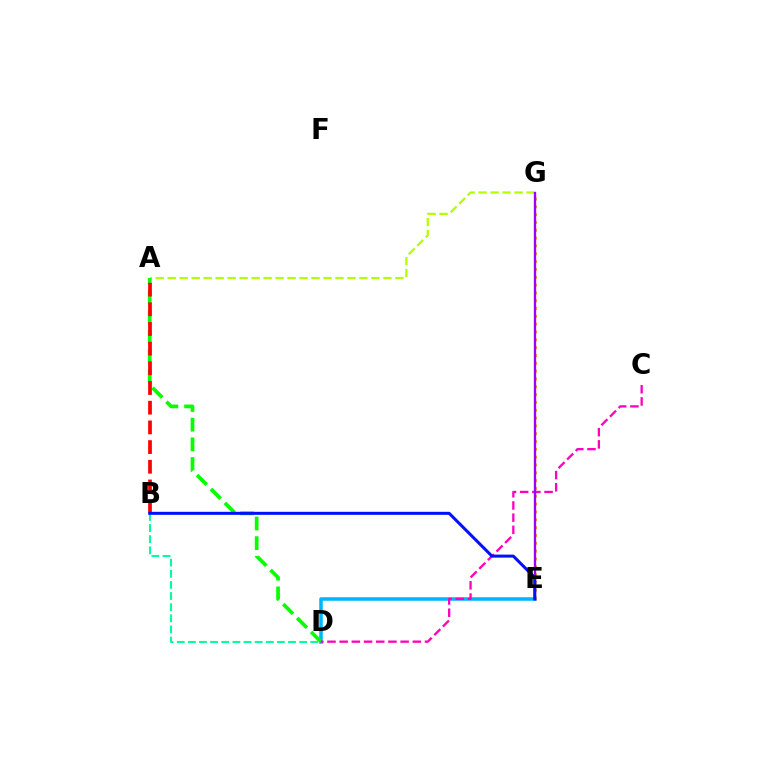{('A', 'G'): [{'color': '#b3ff00', 'line_style': 'dashed', 'thickness': 1.63}], ('D', 'E'): [{'color': '#00b5ff', 'line_style': 'solid', 'thickness': 2.55}], ('E', 'G'): [{'color': '#ffa500', 'line_style': 'dotted', 'thickness': 2.13}, {'color': '#9b00ff', 'line_style': 'solid', 'thickness': 1.68}], ('A', 'D'): [{'color': '#08ff00', 'line_style': 'dashed', 'thickness': 2.68}], ('A', 'B'): [{'color': '#ff0000', 'line_style': 'dashed', 'thickness': 2.67}], ('B', 'D'): [{'color': '#00ff9d', 'line_style': 'dashed', 'thickness': 1.51}], ('C', 'D'): [{'color': '#ff00bd', 'line_style': 'dashed', 'thickness': 1.66}], ('B', 'E'): [{'color': '#0010ff', 'line_style': 'solid', 'thickness': 2.17}]}